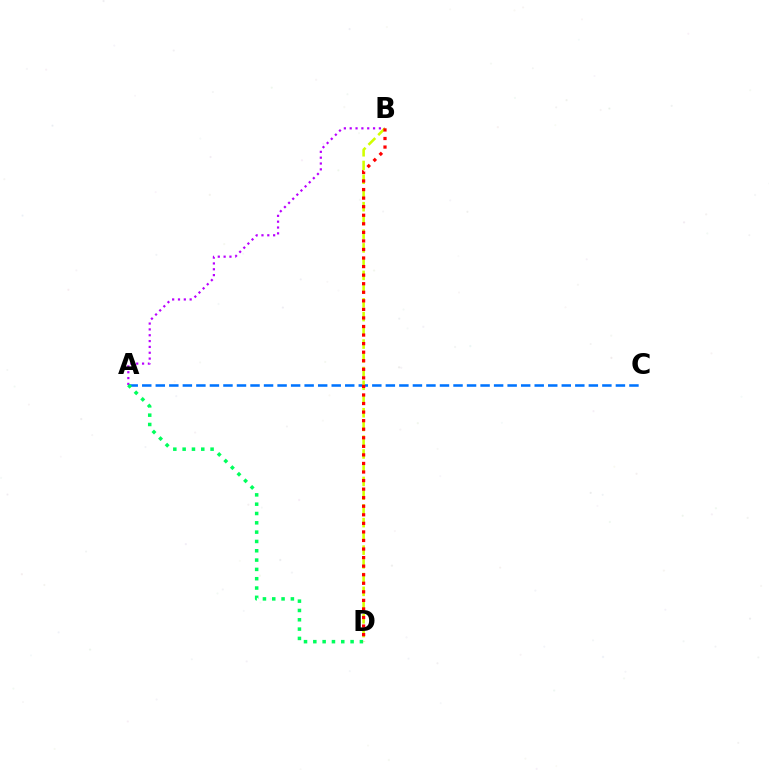{('A', 'C'): [{'color': '#0074ff', 'line_style': 'dashed', 'thickness': 1.84}], ('A', 'B'): [{'color': '#b900ff', 'line_style': 'dotted', 'thickness': 1.59}], ('A', 'D'): [{'color': '#00ff5c', 'line_style': 'dotted', 'thickness': 2.53}], ('B', 'D'): [{'color': '#d1ff00', 'line_style': 'dashed', 'thickness': 1.87}, {'color': '#ff0000', 'line_style': 'dotted', 'thickness': 2.33}]}